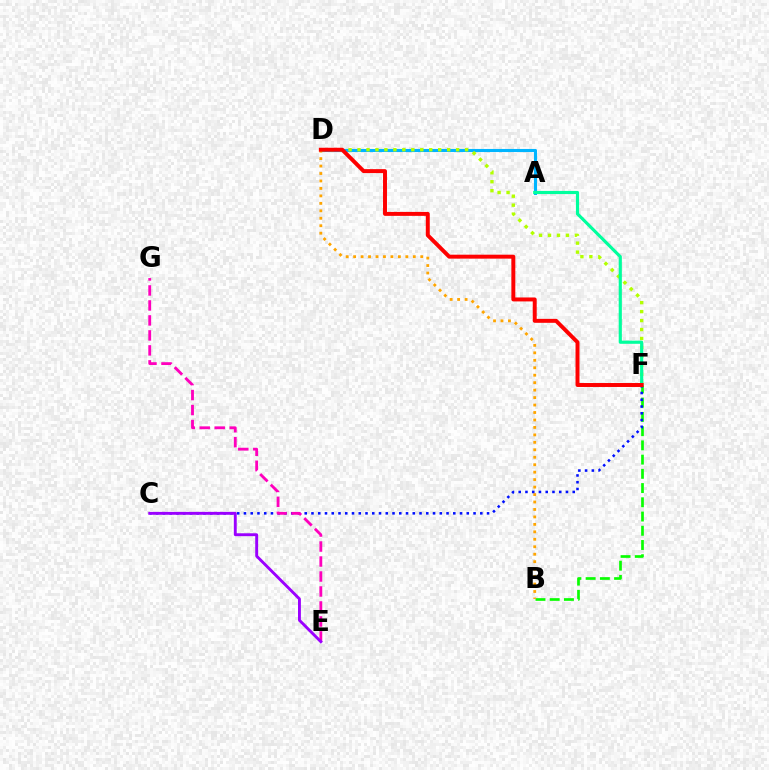{('A', 'D'): [{'color': '#00b5ff', 'line_style': 'solid', 'thickness': 2.22}], ('B', 'F'): [{'color': '#08ff00', 'line_style': 'dashed', 'thickness': 1.93}], ('B', 'D'): [{'color': '#ffa500', 'line_style': 'dotted', 'thickness': 2.03}], ('C', 'F'): [{'color': '#0010ff', 'line_style': 'dotted', 'thickness': 1.83}], ('E', 'G'): [{'color': '#ff00bd', 'line_style': 'dashed', 'thickness': 2.04}], ('D', 'F'): [{'color': '#b3ff00', 'line_style': 'dotted', 'thickness': 2.44}, {'color': '#ff0000', 'line_style': 'solid', 'thickness': 2.85}], ('A', 'F'): [{'color': '#00ff9d', 'line_style': 'solid', 'thickness': 2.27}], ('C', 'E'): [{'color': '#9b00ff', 'line_style': 'solid', 'thickness': 2.08}]}